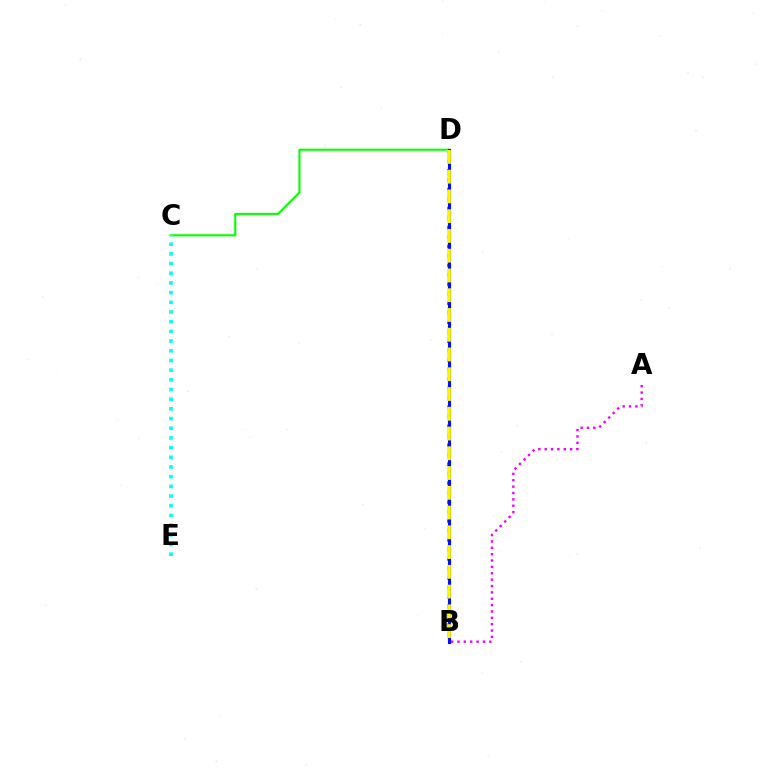{('B', 'D'): [{'color': '#ff0000', 'line_style': 'dotted', 'thickness': 2.57}, {'color': '#0010ff', 'line_style': 'solid', 'thickness': 2.25}, {'color': '#fcf500', 'line_style': 'dashed', 'thickness': 2.68}], ('C', 'D'): [{'color': '#08ff00', 'line_style': 'solid', 'thickness': 1.51}], ('A', 'B'): [{'color': '#ee00ff', 'line_style': 'dotted', 'thickness': 1.73}], ('C', 'E'): [{'color': '#00fff6', 'line_style': 'dotted', 'thickness': 2.63}]}